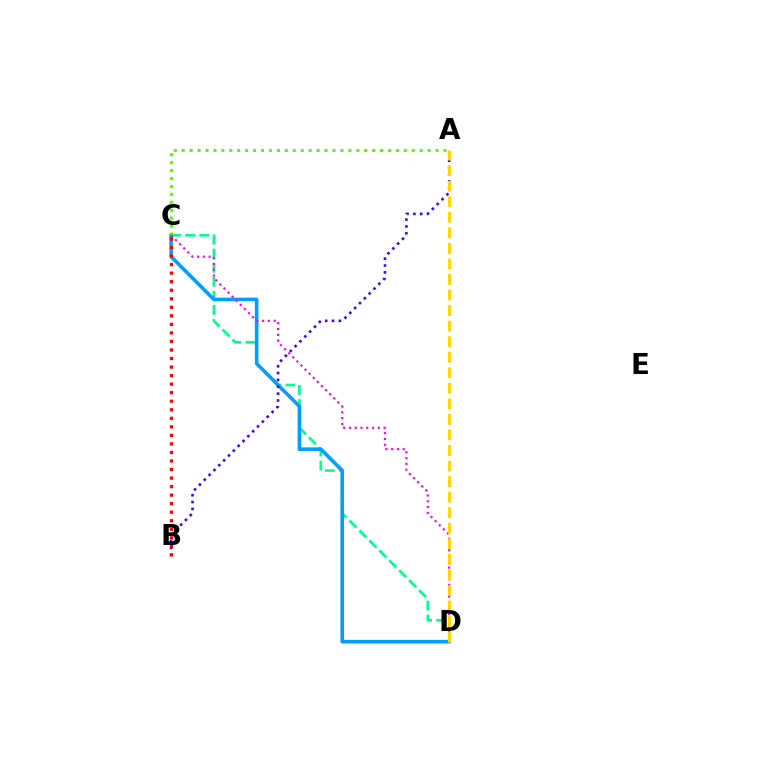{('C', 'D'): [{'color': '#00ff86', 'line_style': 'dashed', 'thickness': 1.91}, {'color': '#009eff', 'line_style': 'solid', 'thickness': 2.59}, {'color': '#ff00ed', 'line_style': 'dotted', 'thickness': 1.57}], ('A', 'B'): [{'color': '#3700ff', 'line_style': 'dotted', 'thickness': 1.86}], ('B', 'C'): [{'color': '#ff0000', 'line_style': 'dotted', 'thickness': 2.32}], ('A', 'C'): [{'color': '#4fff00', 'line_style': 'dotted', 'thickness': 2.16}], ('A', 'D'): [{'color': '#ffd500', 'line_style': 'dashed', 'thickness': 2.11}]}